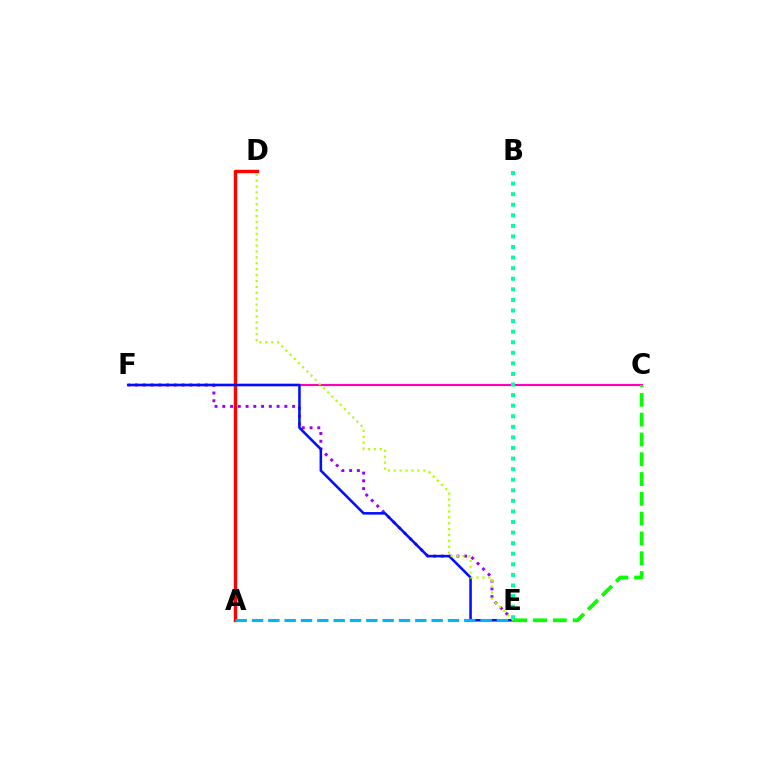{('A', 'D'): [{'color': '#ffa500', 'line_style': 'solid', 'thickness': 1.5}, {'color': '#ff0000', 'line_style': 'solid', 'thickness': 2.43}], ('E', 'F'): [{'color': '#9b00ff', 'line_style': 'dotted', 'thickness': 2.11}, {'color': '#0010ff', 'line_style': 'solid', 'thickness': 1.84}], ('C', 'F'): [{'color': '#ff00bd', 'line_style': 'solid', 'thickness': 1.55}], ('A', 'E'): [{'color': '#00b5ff', 'line_style': 'dashed', 'thickness': 2.22}], ('C', 'E'): [{'color': '#08ff00', 'line_style': 'dashed', 'thickness': 2.69}], ('D', 'E'): [{'color': '#b3ff00', 'line_style': 'dotted', 'thickness': 1.6}], ('B', 'E'): [{'color': '#00ff9d', 'line_style': 'dotted', 'thickness': 2.87}]}